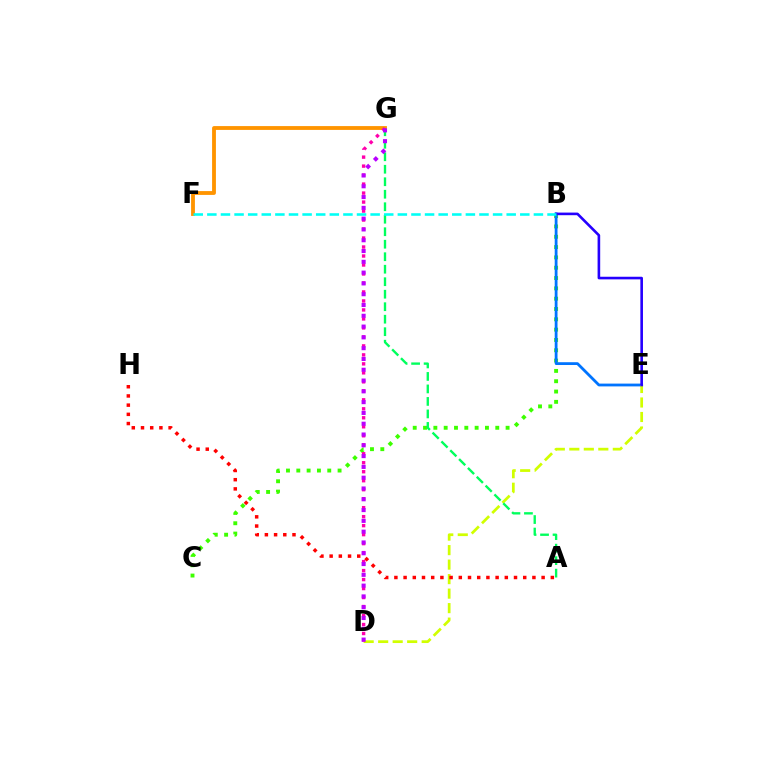{('F', 'G'): [{'color': '#ff9400', 'line_style': 'solid', 'thickness': 2.76}], ('B', 'C'): [{'color': '#3dff00', 'line_style': 'dotted', 'thickness': 2.8}], ('B', 'E'): [{'color': '#0074ff', 'line_style': 'solid', 'thickness': 2.01}, {'color': '#2500ff', 'line_style': 'solid', 'thickness': 1.88}], ('D', 'E'): [{'color': '#d1ff00', 'line_style': 'dashed', 'thickness': 1.97}], ('A', 'G'): [{'color': '#00ff5c', 'line_style': 'dashed', 'thickness': 1.7}], ('A', 'H'): [{'color': '#ff0000', 'line_style': 'dotted', 'thickness': 2.5}], ('D', 'G'): [{'color': '#ff00ac', 'line_style': 'dotted', 'thickness': 2.44}, {'color': '#b900ff', 'line_style': 'dotted', 'thickness': 2.93}], ('B', 'F'): [{'color': '#00fff6', 'line_style': 'dashed', 'thickness': 1.85}]}